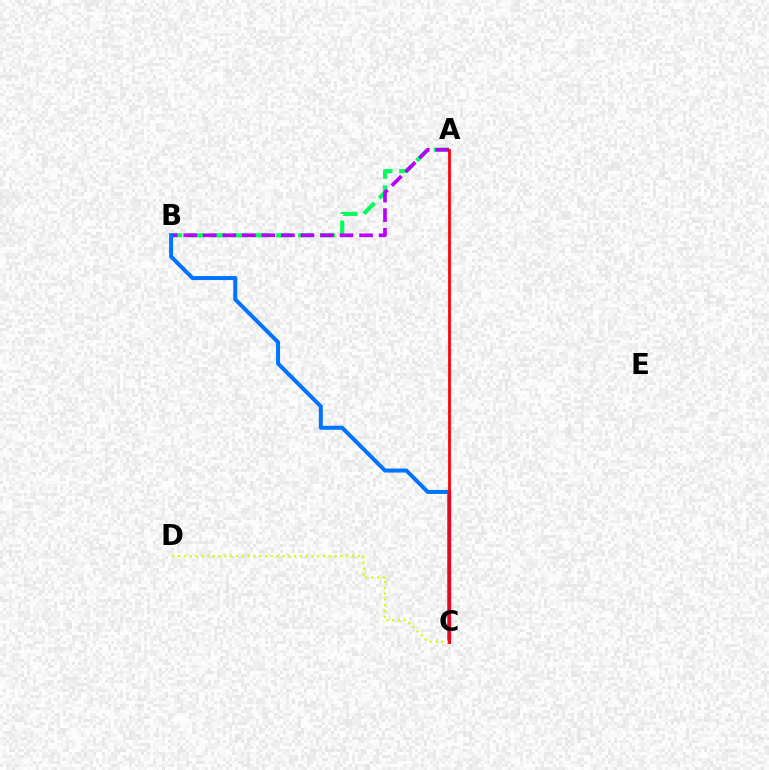{('A', 'B'): [{'color': '#00ff5c', 'line_style': 'dashed', 'thickness': 2.96}, {'color': '#b900ff', 'line_style': 'dashed', 'thickness': 2.65}], ('B', 'C'): [{'color': '#0074ff', 'line_style': 'solid', 'thickness': 2.88}], ('C', 'D'): [{'color': '#d1ff00', 'line_style': 'dotted', 'thickness': 1.58}], ('A', 'C'): [{'color': '#ff0000', 'line_style': 'solid', 'thickness': 1.97}]}